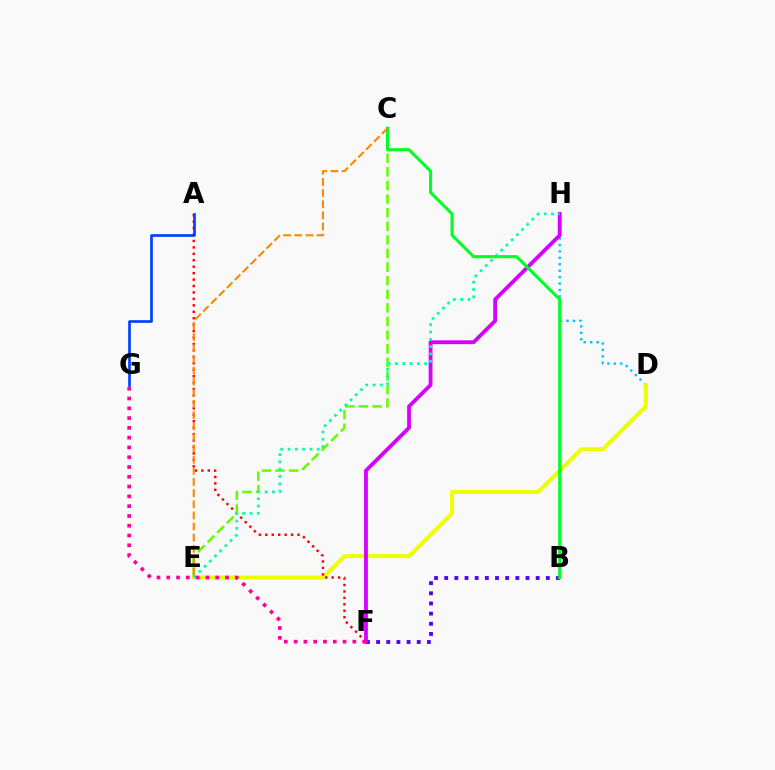{('B', 'F'): [{'color': '#4f00ff', 'line_style': 'dotted', 'thickness': 2.76}], ('D', 'H'): [{'color': '#00c7ff', 'line_style': 'dotted', 'thickness': 1.75}], ('D', 'E'): [{'color': '#eeff00', 'line_style': 'solid', 'thickness': 2.9}], ('F', 'H'): [{'color': '#d600ff', 'line_style': 'solid', 'thickness': 2.75}], ('A', 'F'): [{'color': '#ff0000', 'line_style': 'dotted', 'thickness': 1.75}], ('C', 'E'): [{'color': '#66ff00', 'line_style': 'dashed', 'thickness': 1.85}, {'color': '#ff8800', 'line_style': 'dashed', 'thickness': 1.51}], ('B', 'C'): [{'color': '#00ff27', 'line_style': 'solid', 'thickness': 2.23}], ('E', 'H'): [{'color': '#00ffaf', 'line_style': 'dotted', 'thickness': 1.98}], ('A', 'G'): [{'color': '#003fff', 'line_style': 'solid', 'thickness': 1.92}], ('F', 'G'): [{'color': '#ff00a0', 'line_style': 'dotted', 'thickness': 2.66}]}